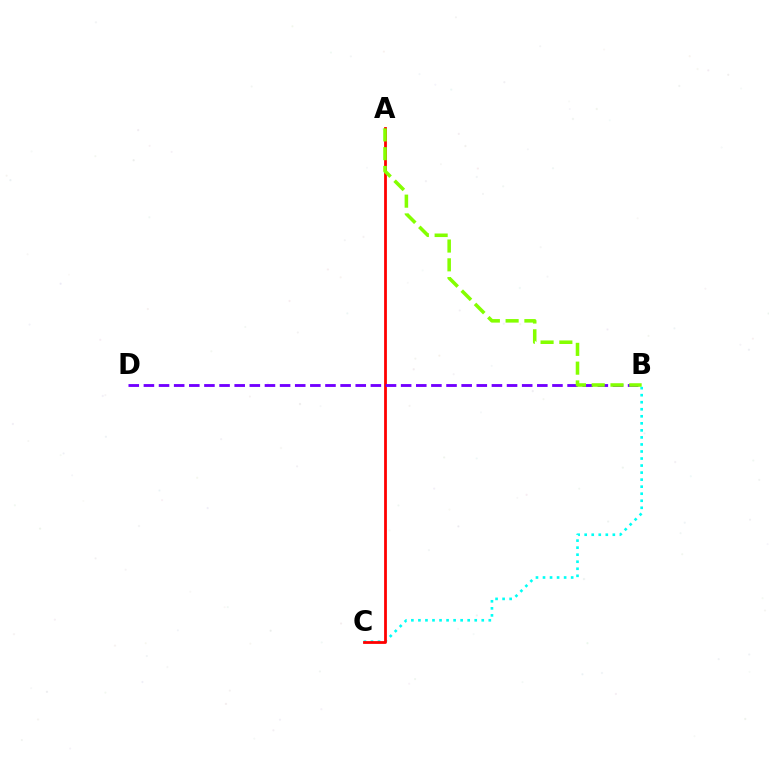{('B', 'C'): [{'color': '#00fff6', 'line_style': 'dotted', 'thickness': 1.91}], ('A', 'C'): [{'color': '#ff0000', 'line_style': 'solid', 'thickness': 2.01}], ('B', 'D'): [{'color': '#7200ff', 'line_style': 'dashed', 'thickness': 2.06}], ('A', 'B'): [{'color': '#84ff00', 'line_style': 'dashed', 'thickness': 2.55}]}